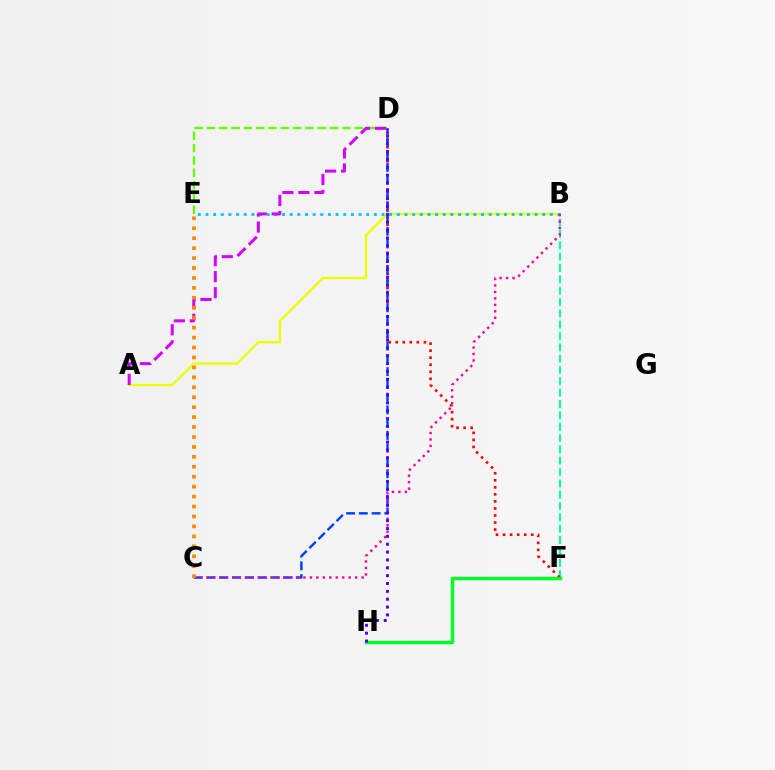{('B', 'F'): [{'color': '#00ffaf', 'line_style': 'dashed', 'thickness': 1.54}], ('D', 'F'): [{'color': '#ff0000', 'line_style': 'dotted', 'thickness': 1.91}], ('A', 'B'): [{'color': '#eeff00', 'line_style': 'solid', 'thickness': 1.66}], ('B', 'E'): [{'color': '#00c7ff', 'line_style': 'dotted', 'thickness': 2.08}], ('C', 'D'): [{'color': '#003fff', 'line_style': 'dashed', 'thickness': 1.73}], ('D', 'E'): [{'color': '#66ff00', 'line_style': 'dashed', 'thickness': 1.67}], ('A', 'D'): [{'color': '#d600ff', 'line_style': 'dashed', 'thickness': 2.18}], ('B', 'C'): [{'color': '#ff00a0', 'line_style': 'dotted', 'thickness': 1.75}], ('F', 'H'): [{'color': '#00ff27', 'line_style': 'solid', 'thickness': 2.5}], ('D', 'H'): [{'color': '#4f00ff', 'line_style': 'dotted', 'thickness': 2.13}], ('C', 'E'): [{'color': '#ff8800', 'line_style': 'dotted', 'thickness': 2.7}]}